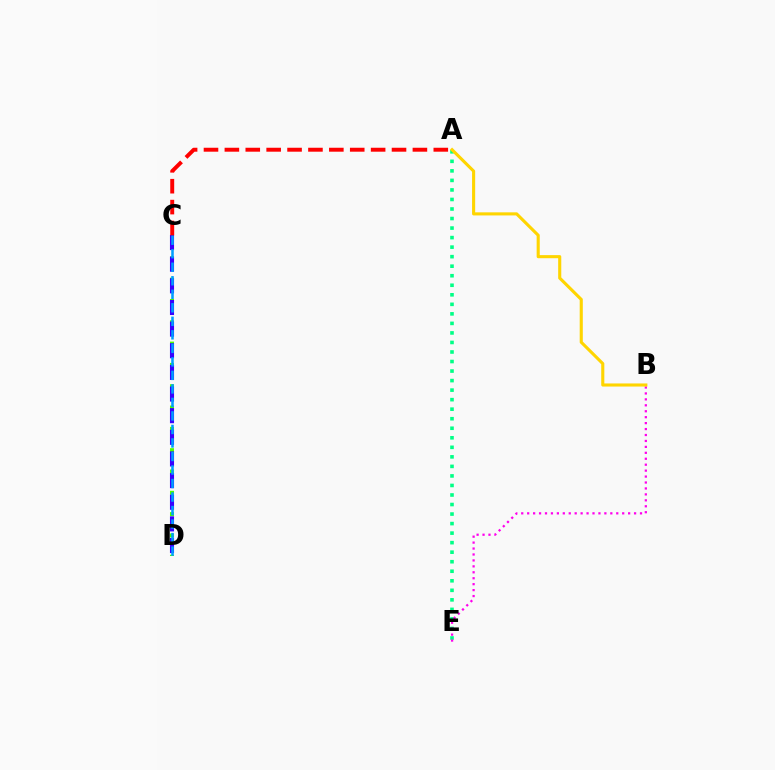{('C', 'D'): [{'color': '#4fff00', 'line_style': 'dotted', 'thickness': 2.9}, {'color': '#3700ff', 'line_style': 'dashed', 'thickness': 2.94}, {'color': '#009eff', 'line_style': 'dashed', 'thickness': 1.84}], ('A', 'E'): [{'color': '#00ff86', 'line_style': 'dotted', 'thickness': 2.59}], ('A', 'C'): [{'color': '#ff0000', 'line_style': 'dashed', 'thickness': 2.84}], ('B', 'E'): [{'color': '#ff00ed', 'line_style': 'dotted', 'thickness': 1.61}], ('A', 'B'): [{'color': '#ffd500', 'line_style': 'solid', 'thickness': 2.23}]}